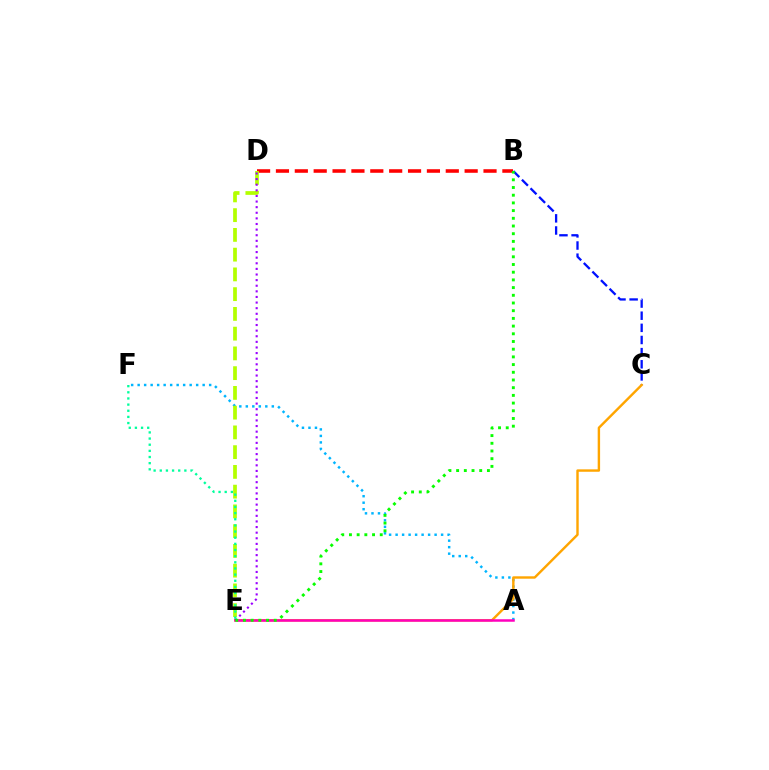{('A', 'F'): [{'color': '#00b5ff', 'line_style': 'dotted', 'thickness': 1.77}], ('B', 'D'): [{'color': '#ff0000', 'line_style': 'dashed', 'thickness': 2.56}], ('B', 'C'): [{'color': '#0010ff', 'line_style': 'dashed', 'thickness': 1.65}], ('C', 'E'): [{'color': '#ffa500', 'line_style': 'solid', 'thickness': 1.74}], ('A', 'E'): [{'color': '#ff00bd', 'line_style': 'solid', 'thickness': 1.8}], ('D', 'E'): [{'color': '#b3ff00', 'line_style': 'dashed', 'thickness': 2.68}, {'color': '#9b00ff', 'line_style': 'dotted', 'thickness': 1.52}], ('E', 'F'): [{'color': '#00ff9d', 'line_style': 'dotted', 'thickness': 1.67}], ('B', 'E'): [{'color': '#08ff00', 'line_style': 'dotted', 'thickness': 2.09}]}